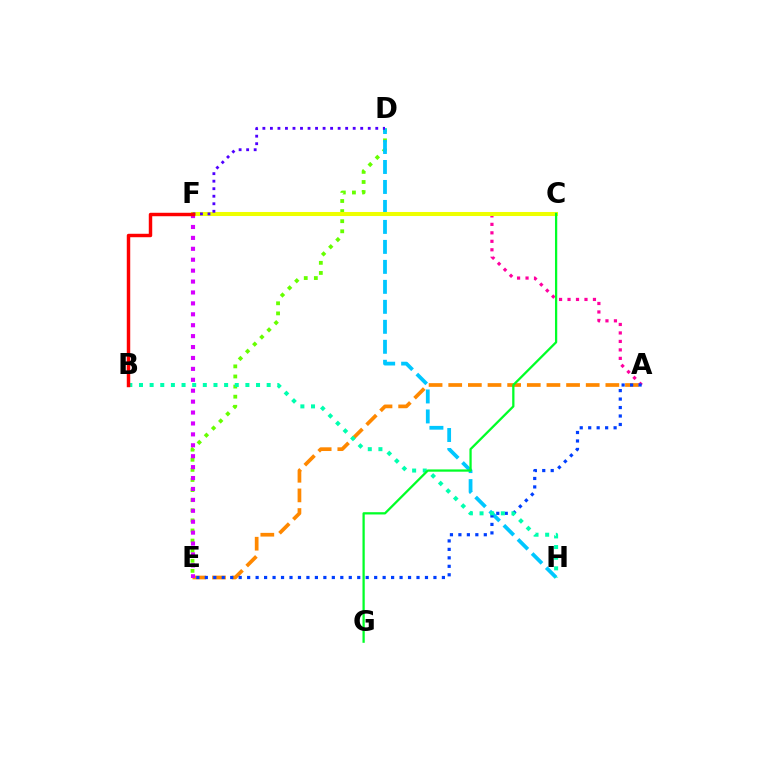{('D', 'E'): [{'color': '#66ff00', 'line_style': 'dotted', 'thickness': 2.74}], ('A', 'E'): [{'color': '#ff8800', 'line_style': 'dashed', 'thickness': 2.67}, {'color': '#003fff', 'line_style': 'dotted', 'thickness': 2.3}], ('A', 'F'): [{'color': '#ff00a0', 'line_style': 'dotted', 'thickness': 2.3}], ('E', 'F'): [{'color': '#d600ff', 'line_style': 'dotted', 'thickness': 2.97}], ('D', 'H'): [{'color': '#00c7ff', 'line_style': 'dashed', 'thickness': 2.71}], ('C', 'F'): [{'color': '#eeff00', 'line_style': 'solid', 'thickness': 2.91}], ('D', 'F'): [{'color': '#4f00ff', 'line_style': 'dotted', 'thickness': 2.04}], ('B', 'H'): [{'color': '#00ffaf', 'line_style': 'dotted', 'thickness': 2.89}], ('C', 'G'): [{'color': '#00ff27', 'line_style': 'solid', 'thickness': 1.63}], ('B', 'F'): [{'color': '#ff0000', 'line_style': 'solid', 'thickness': 2.48}]}